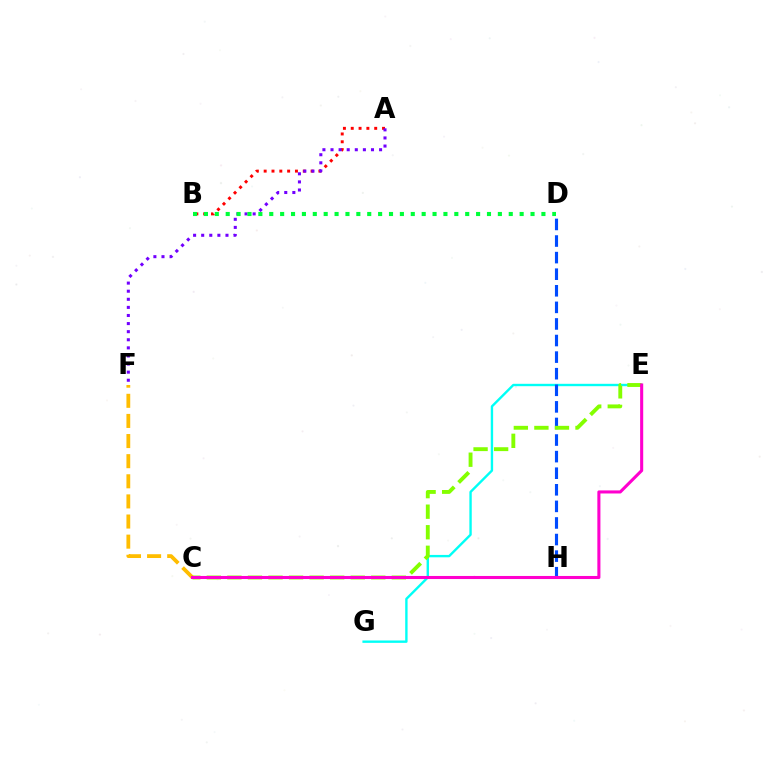{('C', 'F'): [{'color': '#ffbd00', 'line_style': 'dashed', 'thickness': 2.73}], ('A', 'B'): [{'color': '#ff0000', 'line_style': 'dotted', 'thickness': 2.13}], ('E', 'G'): [{'color': '#00fff6', 'line_style': 'solid', 'thickness': 1.71}], ('D', 'H'): [{'color': '#004bff', 'line_style': 'dashed', 'thickness': 2.25}], ('C', 'E'): [{'color': '#84ff00', 'line_style': 'dashed', 'thickness': 2.79}, {'color': '#ff00cf', 'line_style': 'solid', 'thickness': 2.21}], ('A', 'F'): [{'color': '#7200ff', 'line_style': 'dotted', 'thickness': 2.2}], ('B', 'D'): [{'color': '#00ff39', 'line_style': 'dotted', 'thickness': 2.96}]}